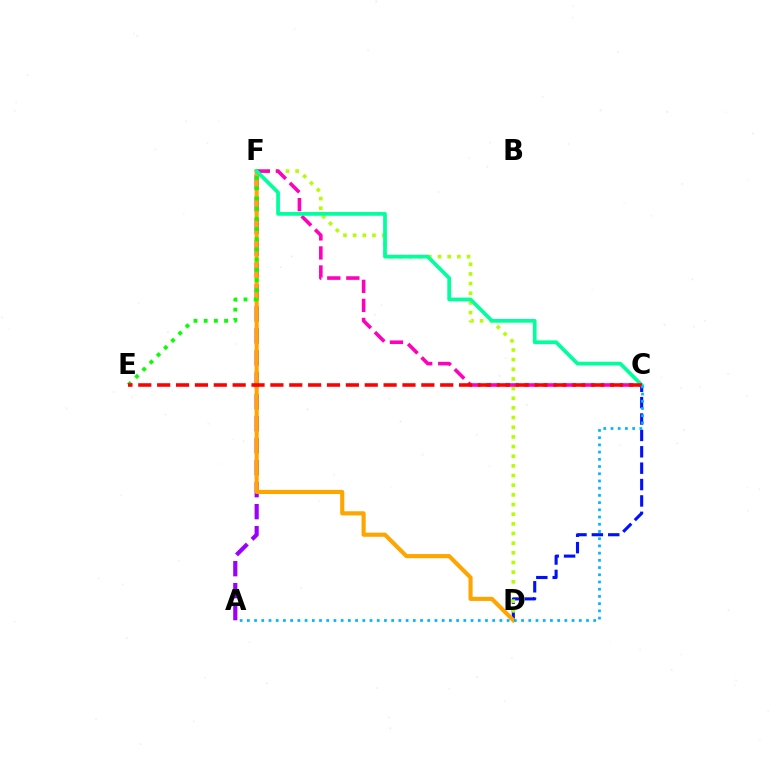{('C', 'D'): [{'color': '#0010ff', 'line_style': 'dashed', 'thickness': 2.23}], ('A', 'F'): [{'color': '#9b00ff', 'line_style': 'dashed', 'thickness': 2.98}], ('D', 'F'): [{'color': '#b3ff00', 'line_style': 'dotted', 'thickness': 2.62}, {'color': '#ffa500', 'line_style': 'solid', 'thickness': 2.96}], ('E', 'F'): [{'color': '#08ff00', 'line_style': 'dotted', 'thickness': 2.77}], ('C', 'F'): [{'color': '#ff00bd', 'line_style': 'dashed', 'thickness': 2.59}, {'color': '#00ff9d', 'line_style': 'solid', 'thickness': 2.68}], ('C', 'E'): [{'color': '#ff0000', 'line_style': 'dashed', 'thickness': 2.56}], ('A', 'C'): [{'color': '#00b5ff', 'line_style': 'dotted', 'thickness': 1.96}]}